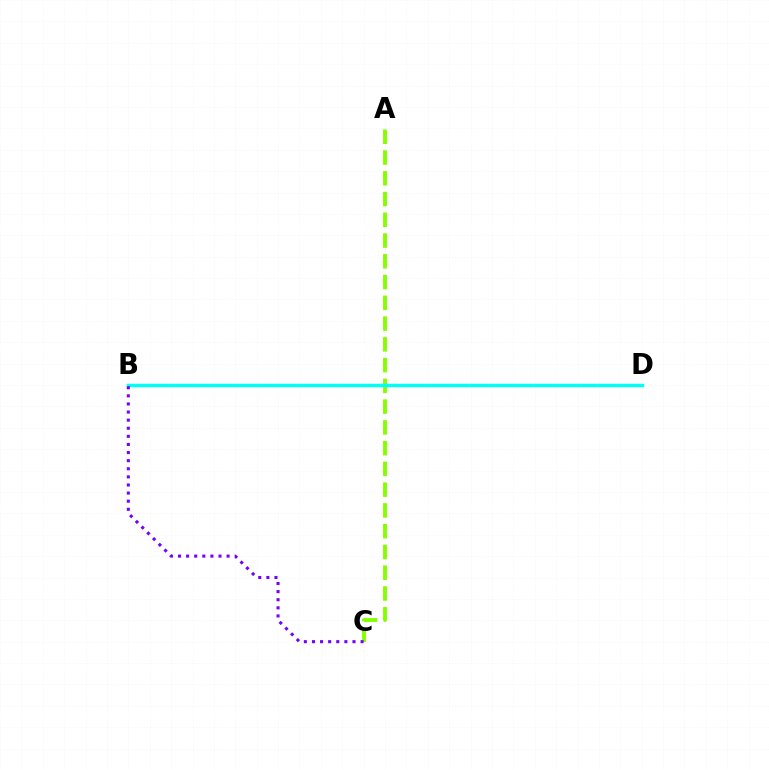{('A', 'C'): [{'color': '#84ff00', 'line_style': 'dashed', 'thickness': 2.82}], ('B', 'D'): [{'color': '#ff0000', 'line_style': 'dashed', 'thickness': 2.06}, {'color': '#00fff6', 'line_style': 'solid', 'thickness': 2.5}], ('B', 'C'): [{'color': '#7200ff', 'line_style': 'dotted', 'thickness': 2.2}]}